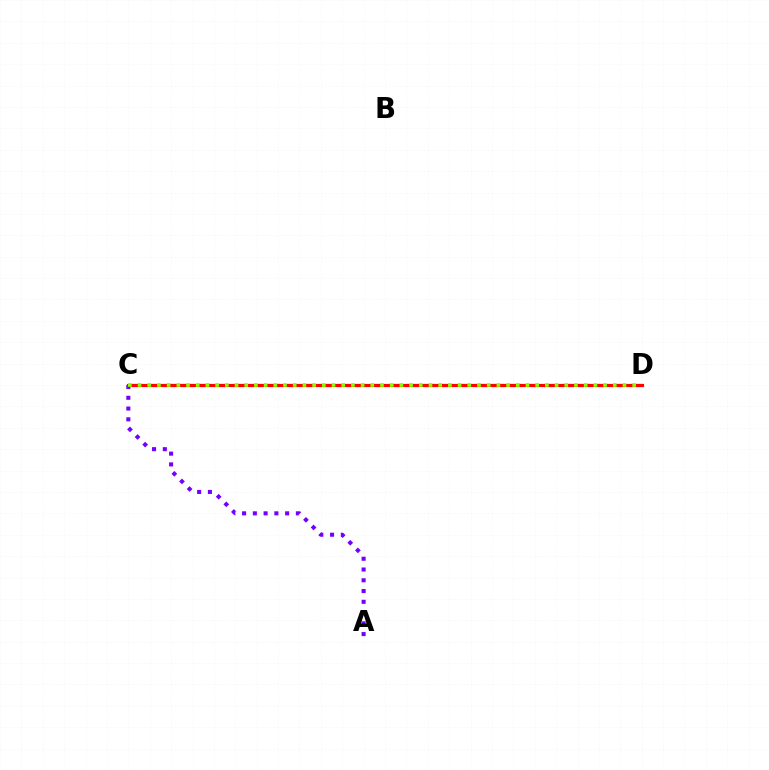{('C', 'D'): [{'color': '#00fff6', 'line_style': 'dashed', 'thickness': 2.35}, {'color': '#ff0000', 'line_style': 'solid', 'thickness': 2.27}, {'color': '#84ff00', 'line_style': 'dotted', 'thickness': 2.64}], ('A', 'C'): [{'color': '#7200ff', 'line_style': 'dotted', 'thickness': 2.92}]}